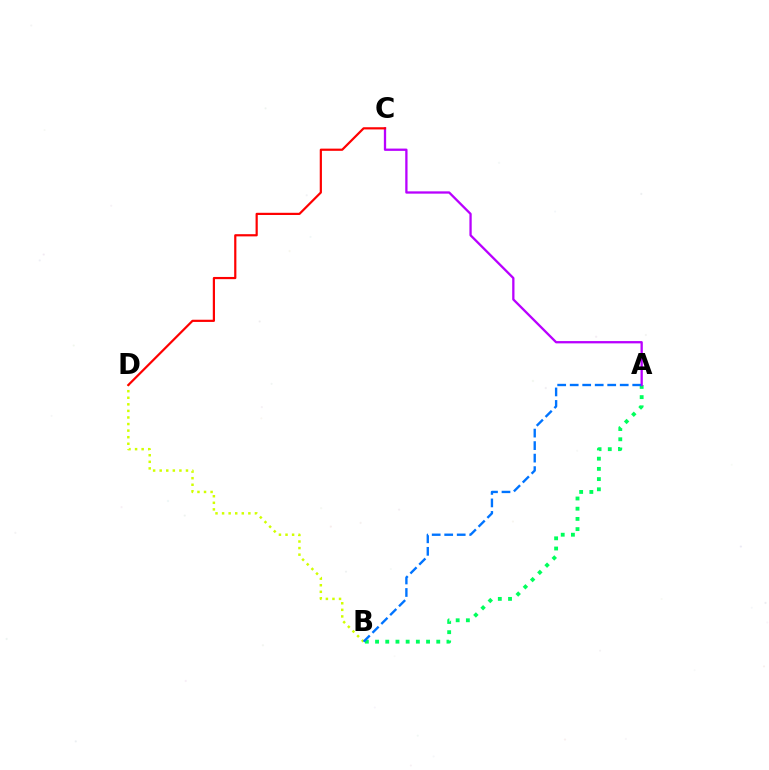{('A', 'B'): [{'color': '#00ff5c', 'line_style': 'dotted', 'thickness': 2.77}, {'color': '#0074ff', 'line_style': 'dashed', 'thickness': 1.7}], ('B', 'D'): [{'color': '#d1ff00', 'line_style': 'dotted', 'thickness': 1.79}], ('A', 'C'): [{'color': '#b900ff', 'line_style': 'solid', 'thickness': 1.65}], ('C', 'D'): [{'color': '#ff0000', 'line_style': 'solid', 'thickness': 1.58}]}